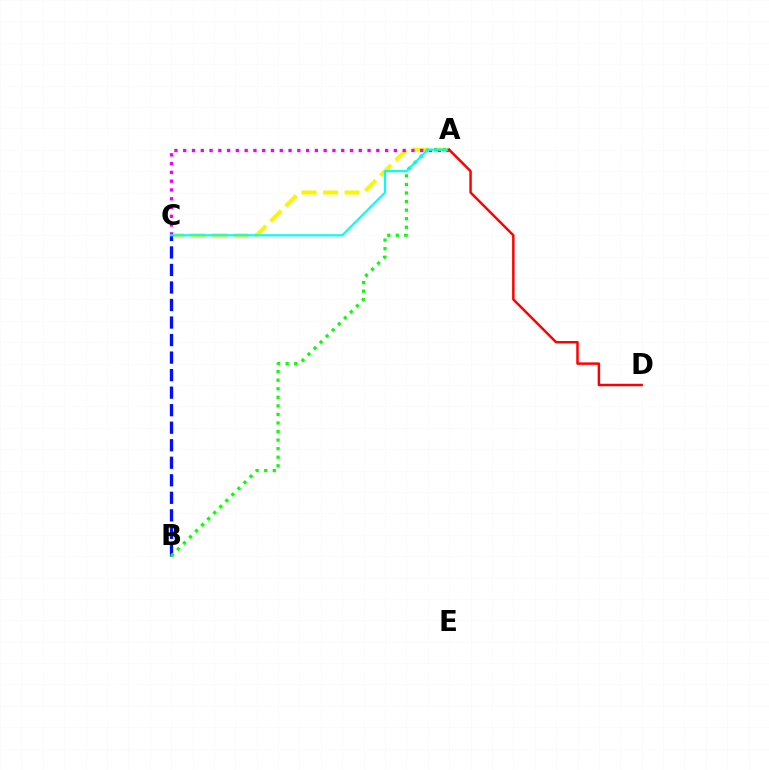{('A', 'C'): [{'color': '#fcf500', 'line_style': 'dashed', 'thickness': 2.92}, {'color': '#ee00ff', 'line_style': 'dotted', 'thickness': 2.38}, {'color': '#00fff6', 'line_style': 'solid', 'thickness': 1.55}], ('B', 'C'): [{'color': '#0010ff', 'line_style': 'dashed', 'thickness': 2.38}], ('A', 'B'): [{'color': '#08ff00', 'line_style': 'dotted', 'thickness': 2.33}], ('A', 'D'): [{'color': '#ff0000', 'line_style': 'solid', 'thickness': 1.78}]}